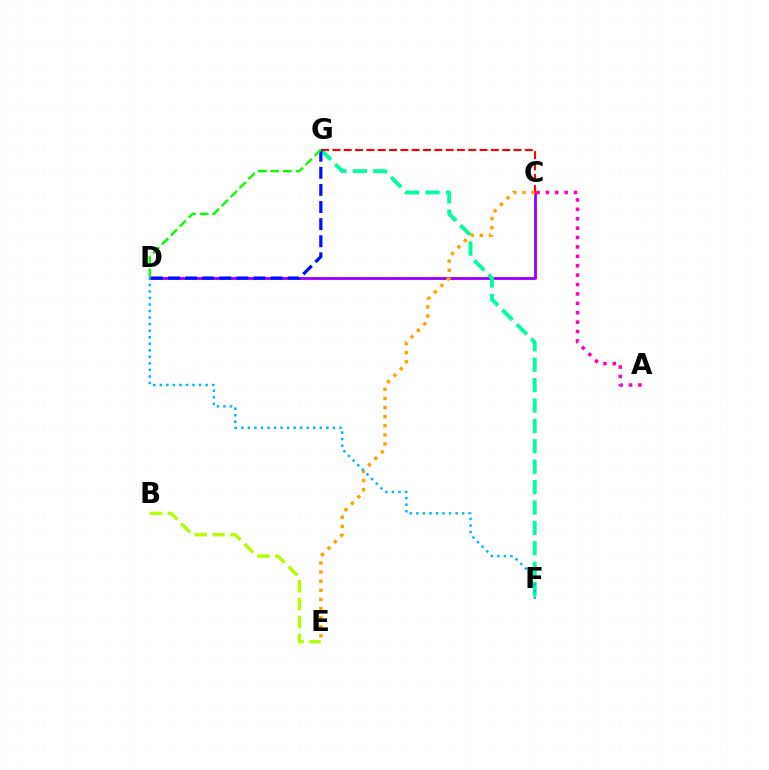{('C', 'D'): [{'color': '#9b00ff', 'line_style': 'solid', 'thickness': 2.03}], ('F', 'G'): [{'color': '#00ff9d', 'line_style': 'dashed', 'thickness': 2.77}], ('A', 'C'): [{'color': '#ff00bd', 'line_style': 'dotted', 'thickness': 2.55}], ('C', 'G'): [{'color': '#ff0000', 'line_style': 'dashed', 'thickness': 1.54}], ('C', 'E'): [{'color': '#ffa500', 'line_style': 'dotted', 'thickness': 2.47}], ('D', 'F'): [{'color': '#00b5ff', 'line_style': 'dotted', 'thickness': 1.78}], ('D', 'G'): [{'color': '#0010ff', 'line_style': 'dashed', 'thickness': 2.32}, {'color': '#08ff00', 'line_style': 'dashed', 'thickness': 1.71}], ('B', 'E'): [{'color': '#b3ff00', 'line_style': 'dashed', 'thickness': 2.43}]}